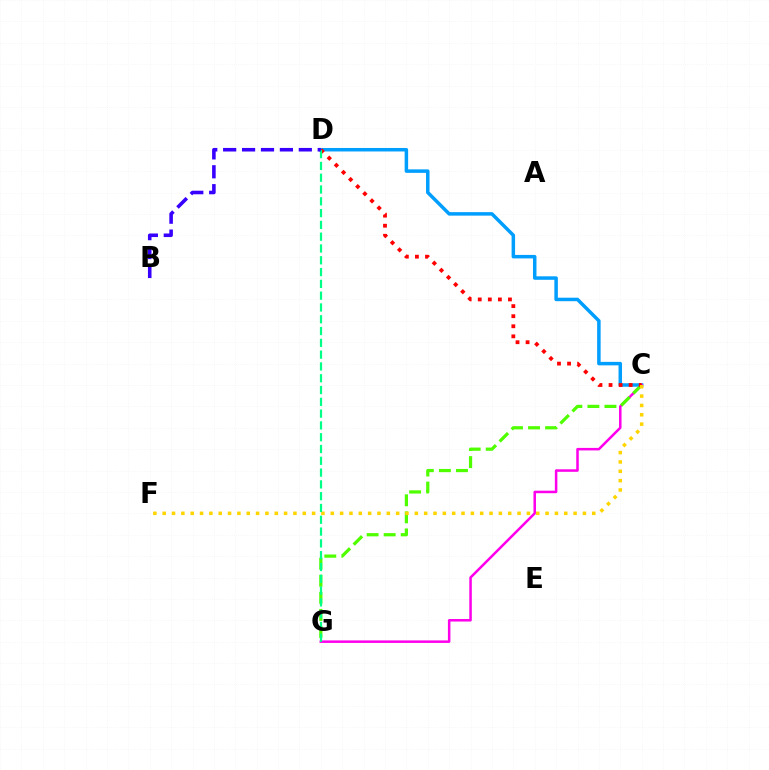{('C', 'D'): [{'color': '#009eff', 'line_style': 'solid', 'thickness': 2.51}, {'color': '#ff0000', 'line_style': 'dotted', 'thickness': 2.74}], ('C', 'G'): [{'color': '#ff00ed', 'line_style': 'solid', 'thickness': 1.82}, {'color': '#4fff00', 'line_style': 'dashed', 'thickness': 2.32}], ('C', 'F'): [{'color': '#ffd500', 'line_style': 'dotted', 'thickness': 2.54}], ('D', 'G'): [{'color': '#00ff86', 'line_style': 'dashed', 'thickness': 1.6}], ('B', 'D'): [{'color': '#3700ff', 'line_style': 'dashed', 'thickness': 2.57}]}